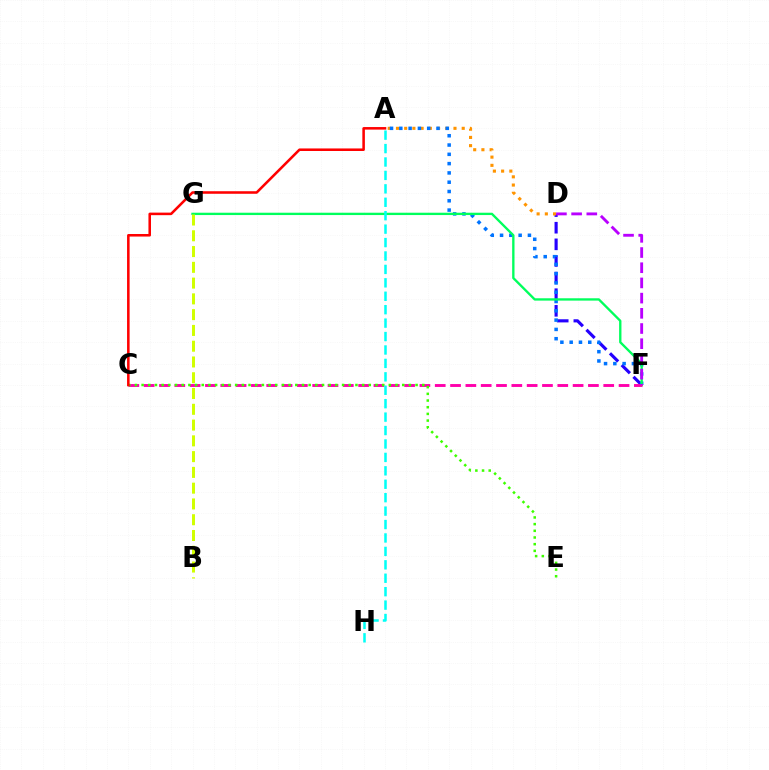{('D', 'F'): [{'color': '#2500ff', 'line_style': 'dashed', 'thickness': 2.26}, {'color': '#b900ff', 'line_style': 'dashed', 'thickness': 2.06}], ('A', 'D'): [{'color': '#ff9400', 'line_style': 'dotted', 'thickness': 2.23}], ('A', 'F'): [{'color': '#0074ff', 'line_style': 'dotted', 'thickness': 2.52}], ('F', 'G'): [{'color': '#00ff5c', 'line_style': 'solid', 'thickness': 1.68}], ('B', 'G'): [{'color': '#d1ff00', 'line_style': 'dashed', 'thickness': 2.14}], ('C', 'F'): [{'color': '#ff00ac', 'line_style': 'dashed', 'thickness': 2.08}], ('C', 'E'): [{'color': '#3dff00', 'line_style': 'dotted', 'thickness': 1.82}], ('A', 'H'): [{'color': '#00fff6', 'line_style': 'dashed', 'thickness': 1.82}], ('A', 'C'): [{'color': '#ff0000', 'line_style': 'solid', 'thickness': 1.84}]}